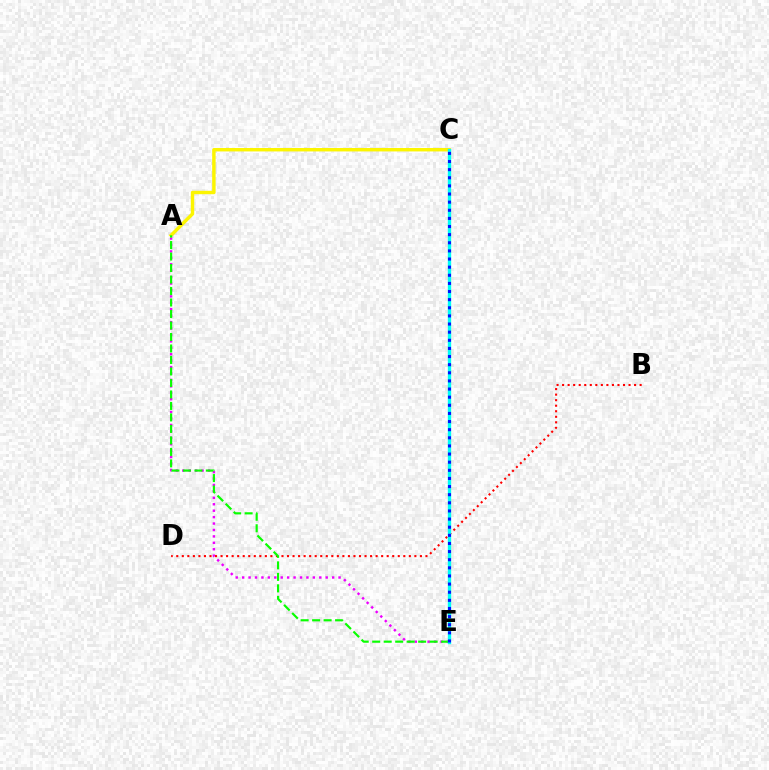{('A', 'E'): [{'color': '#ee00ff', 'line_style': 'dotted', 'thickness': 1.75}, {'color': '#08ff00', 'line_style': 'dashed', 'thickness': 1.56}], ('A', 'C'): [{'color': '#fcf500', 'line_style': 'solid', 'thickness': 2.47}], ('B', 'D'): [{'color': '#ff0000', 'line_style': 'dotted', 'thickness': 1.5}], ('C', 'E'): [{'color': '#00fff6', 'line_style': 'solid', 'thickness': 2.41}, {'color': '#0010ff', 'line_style': 'dotted', 'thickness': 2.21}]}